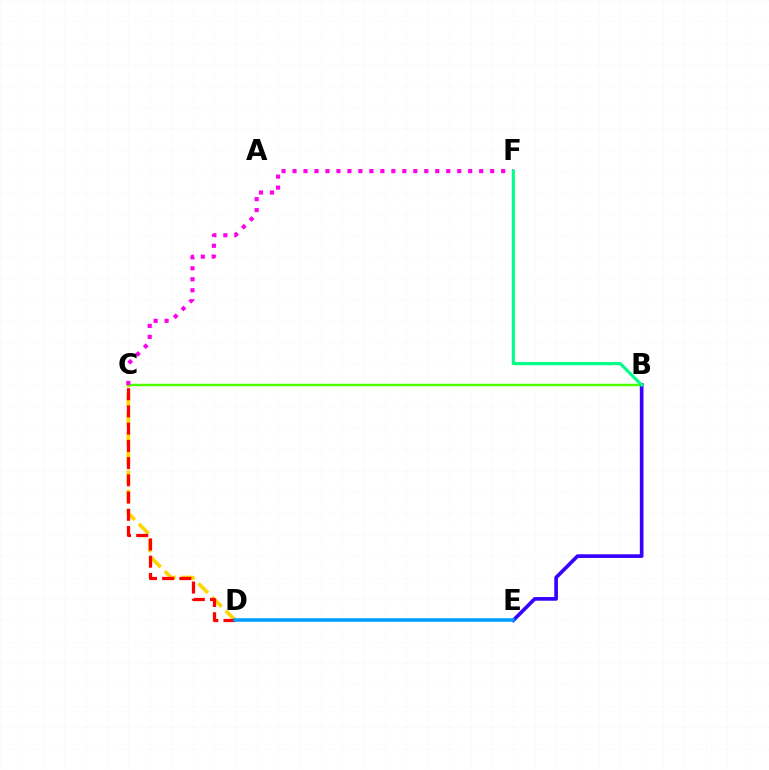{('C', 'D'): [{'color': '#ffd500', 'line_style': 'dashed', 'thickness': 2.62}, {'color': '#ff0000', 'line_style': 'dashed', 'thickness': 2.34}], ('B', 'C'): [{'color': '#4fff00', 'line_style': 'solid', 'thickness': 1.77}], ('C', 'F'): [{'color': '#ff00ed', 'line_style': 'dotted', 'thickness': 2.98}], ('B', 'E'): [{'color': '#3700ff', 'line_style': 'solid', 'thickness': 2.63}], ('D', 'E'): [{'color': '#009eff', 'line_style': 'solid', 'thickness': 2.56}], ('B', 'F'): [{'color': '#00ff86', 'line_style': 'solid', 'thickness': 2.27}]}